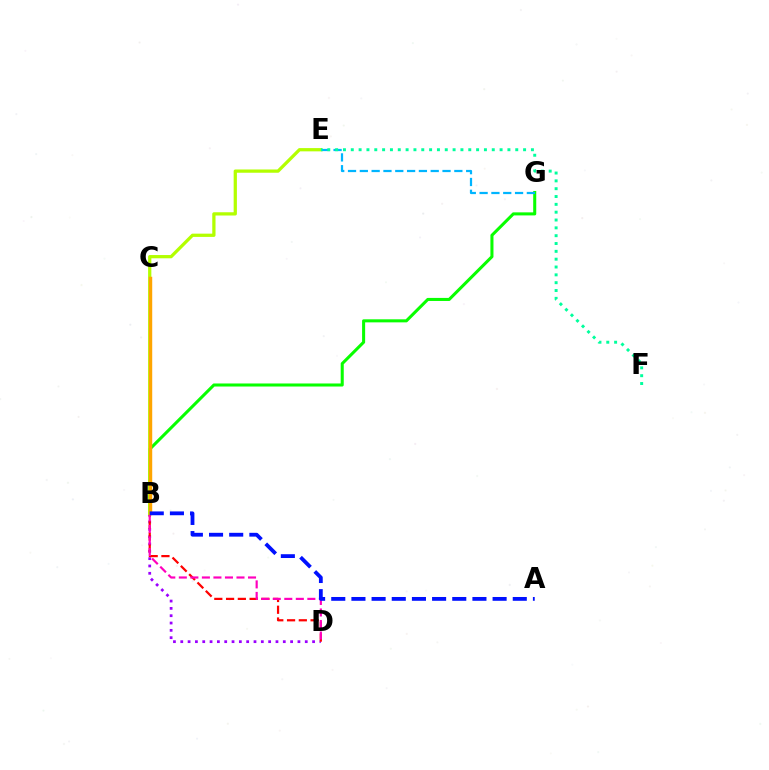{('B', 'D'): [{'color': '#9b00ff', 'line_style': 'dotted', 'thickness': 1.99}, {'color': '#ff0000', 'line_style': 'dashed', 'thickness': 1.6}, {'color': '#ff00bd', 'line_style': 'dashed', 'thickness': 1.57}], ('B', 'G'): [{'color': '#08ff00', 'line_style': 'solid', 'thickness': 2.2}], ('B', 'E'): [{'color': '#b3ff00', 'line_style': 'solid', 'thickness': 2.34}], ('E', 'G'): [{'color': '#00b5ff', 'line_style': 'dashed', 'thickness': 1.61}], ('B', 'C'): [{'color': '#ffa500', 'line_style': 'solid', 'thickness': 2.48}], ('E', 'F'): [{'color': '#00ff9d', 'line_style': 'dotted', 'thickness': 2.13}], ('A', 'B'): [{'color': '#0010ff', 'line_style': 'dashed', 'thickness': 2.74}]}